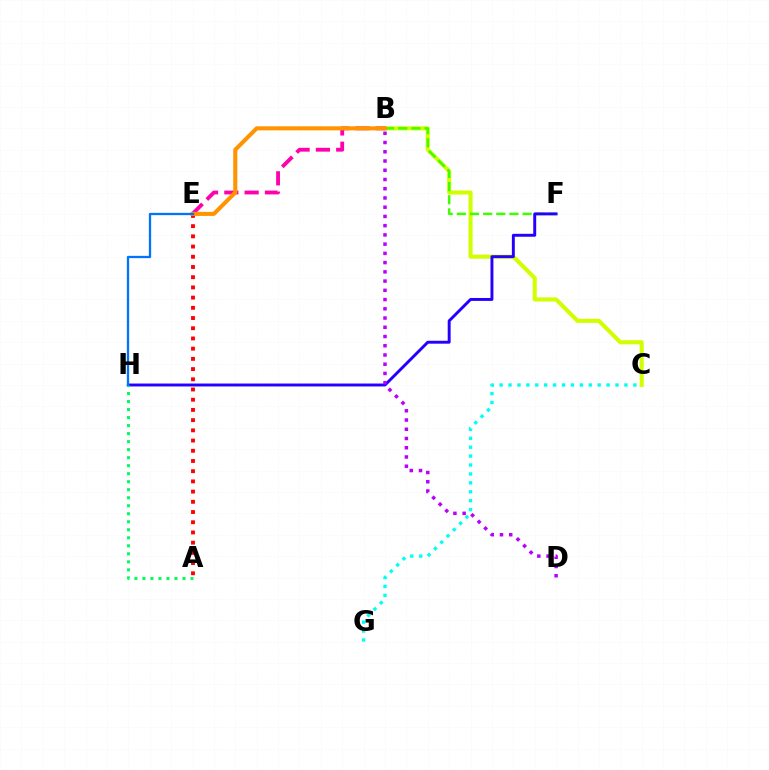{('B', 'C'): [{'color': '#d1ff00', 'line_style': 'solid', 'thickness': 2.93}], ('B', 'F'): [{'color': '#3dff00', 'line_style': 'dashed', 'thickness': 1.79}], ('B', 'E'): [{'color': '#ff00ac', 'line_style': 'dashed', 'thickness': 2.76}, {'color': '#ff9400', 'line_style': 'solid', 'thickness': 2.93}], ('A', 'E'): [{'color': '#ff0000', 'line_style': 'dotted', 'thickness': 2.77}], ('F', 'H'): [{'color': '#2500ff', 'line_style': 'solid', 'thickness': 2.11}], ('A', 'H'): [{'color': '#00ff5c', 'line_style': 'dotted', 'thickness': 2.18}], ('B', 'D'): [{'color': '#b900ff', 'line_style': 'dotted', 'thickness': 2.51}], ('C', 'G'): [{'color': '#00fff6', 'line_style': 'dotted', 'thickness': 2.42}], ('E', 'H'): [{'color': '#0074ff', 'line_style': 'solid', 'thickness': 1.65}]}